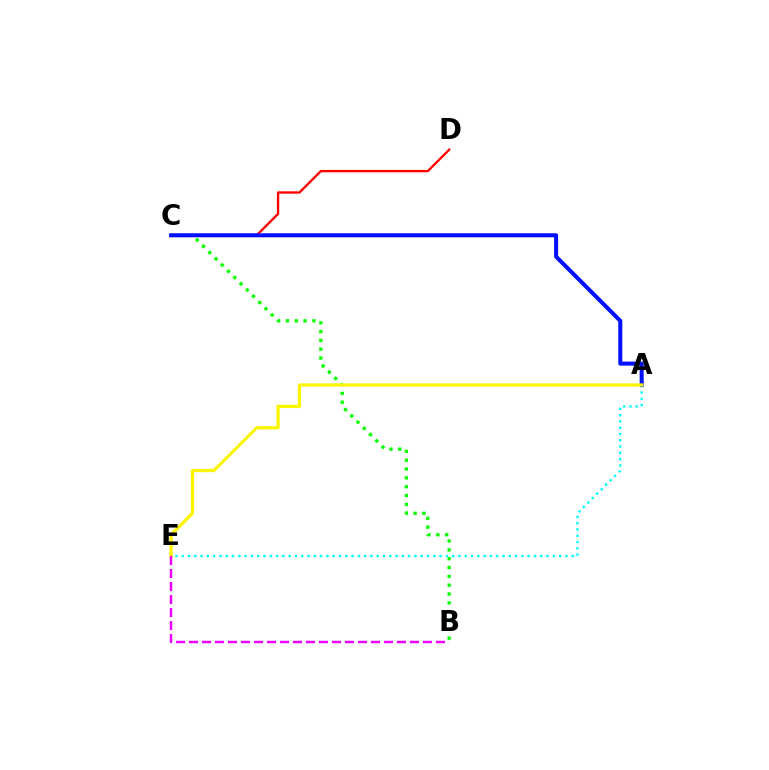{('A', 'E'): [{'color': '#00fff6', 'line_style': 'dotted', 'thickness': 1.71}, {'color': '#fcf500', 'line_style': 'solid', 'thickness': 2.35}], ('B', 'C'): [{'color': '#08ff00', 'line_style': 'dotted', 'thickness': 2.4}], ('C', 'D'): [{'color': '#ff0000', 'line_style': 'solid', 'thickness': 1.69}], ('A', 'C'): [{'color': '#0010ff', 'line_style': 'solid', 'thickness': 2.91}], ('B', 'E'): [{'color': '#ee00ff', 'line_style': 'dashed', 'thickness': 1.77}]}